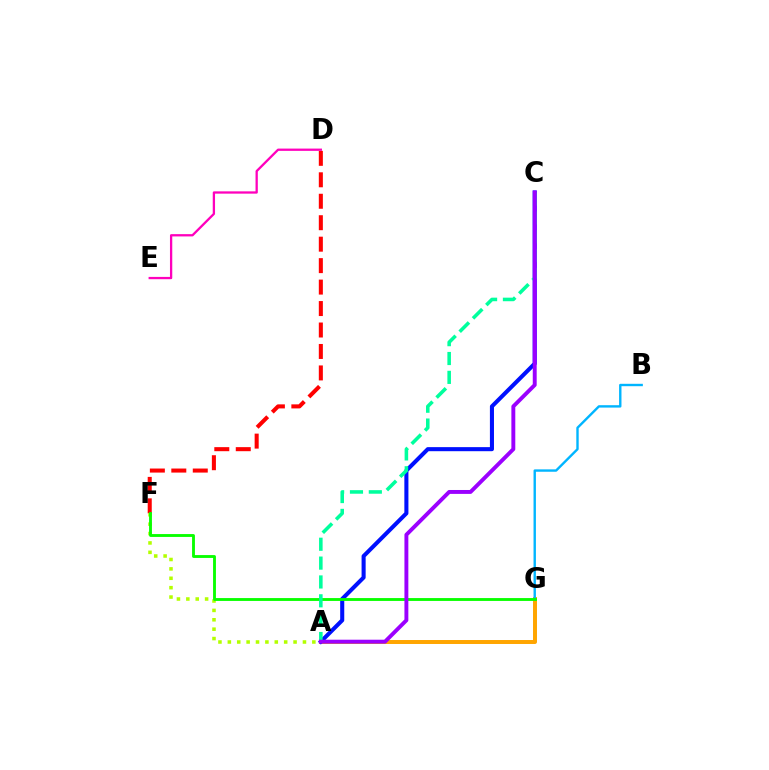{('A', 'G'): [{'color': '#ffa500', 'line_style': 'solid', 'thickness': 2.86}], ('A', 'C'): [{'color': '#0010ff', 'line_style': 'solid', 'thickness': 2.93}, {'color': '#00ff9d', 'line_style': 'dashed', 'thickness': 2.56}, {'color': '#9b00ff', 'line_style': 'solid', 'thickness': 2.82}], ('D', 'F'): [{'color': '#ff0000', 'line_style': 'dashed', 'thickness': 2.92}], ('B', 'G'): [{'color': '#00b5ff', 'line_style': 'solid', 'thickness': 1.72}], ('A', 'F'): [{'color': '#b3ff00', 'line_style': 'dotted', 'thickness': 2.55}], ('D', 'E'): [{'color': '#ff00bd', 'line_style': 'solid', 'thickness': 1.65}], ('F', 'G'): [{'color': '#08ff00', 'line_style': 'solid', 'thickness': 2.06}]}